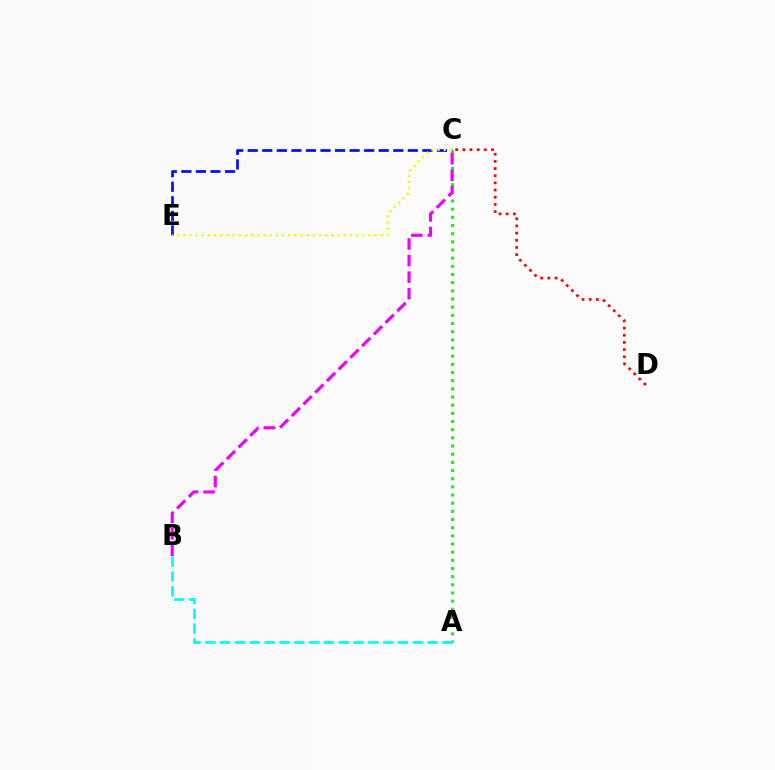{('C', 'E'): [{'color': '#0010ff', 'line_style': 'dashed', 'thickness': 1.98}, {'color': '#fcf500', 'line_style': 'dotted', 'thickness': 1.68}], ('A', 'C'): [{'color': '#08ff00', 'line_style': 'dotted', 'thickness': 2.22}], ('C', 'D'): [{'color': '#ff0000', 'line_style': 'dotted', 'thickness': 1.95}], ('B', 'C'): [{'color': '#ee00ff', 'line_style': 'dashed', 'thickness': 2.25}], ('A', 'B'): [{'color': '#00fff6', 'line_style': 'dashed', 'thickness': 2.01}]}